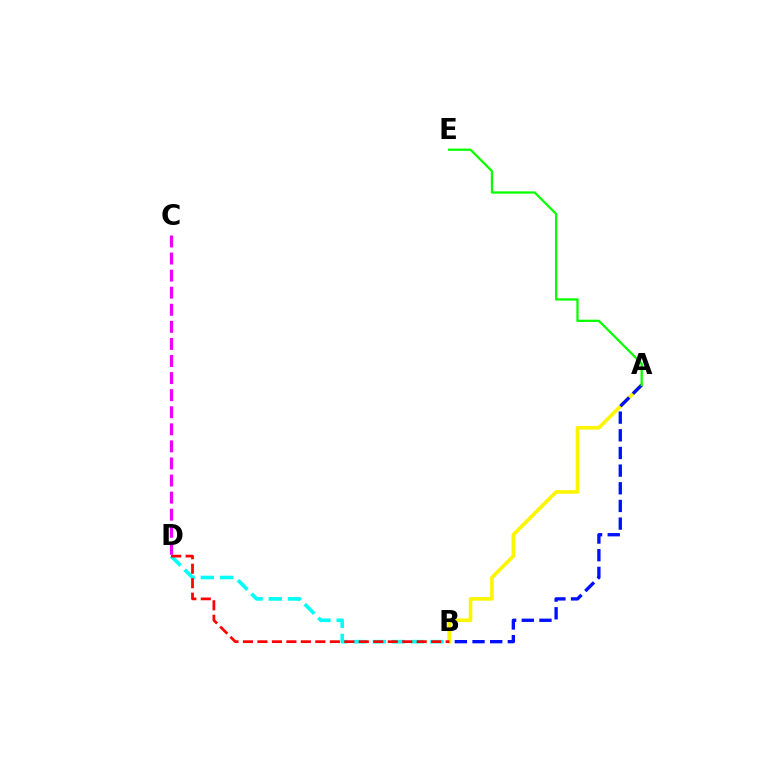{('A', 'B'): [{'color': '#fcf500', 'line_style': 'solid', 'thickness': 2.6}, {'color': '#0010ff', 'line_style': 'dashed', 'thickness': 2.4}], ('B', 'D'): [{'color': '#00fff6', 'line_style': 'dashed', 'thickness': 2.61}, {'color': '#ff0000', 'line_style': 'dashed', 'thickness': 1.97}], ('C', 'D'): [{'color': '#ee00ff', 'line_style': 'dashed', 'thickness': 2.32}], ('A', 'E'): [{'color': '#08ff00', 'line_style': 'solid', 'thickness': 1.64}]}